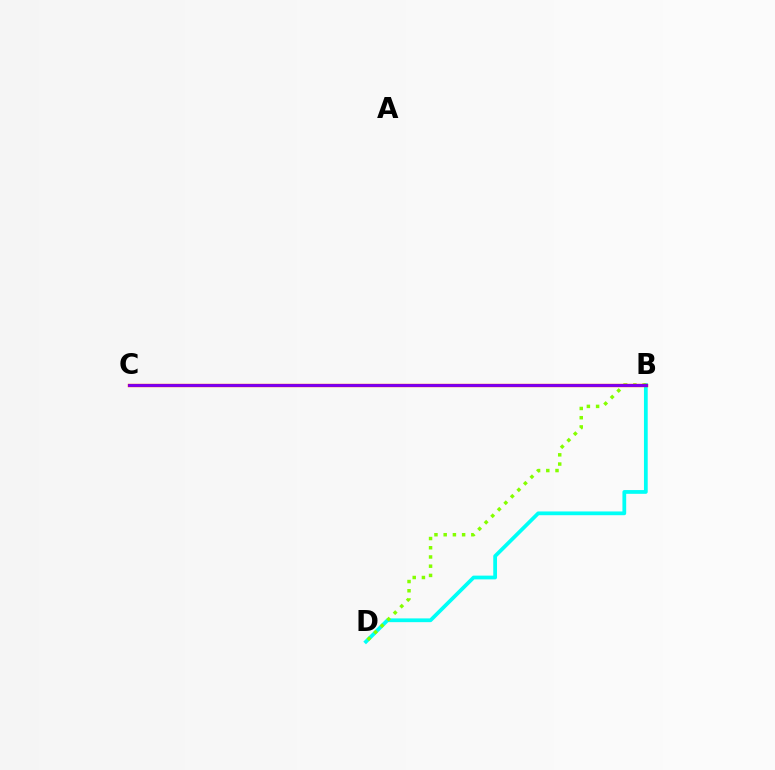{('B', 'D'): [{'color': '#00fff6', 'line_style': 'solid', 'thickness': 2.7}, {'color': '#84ff00', 'line_style': 'dotted', 'thickness': 2.5}], ('B', 'C'): [{'color': '#ff0000', 'line_style': 'solid', 'thickness': 2.4}, {'color': '#7200ff', 'line_style': 'solid', 'thickness': 1.94}]}